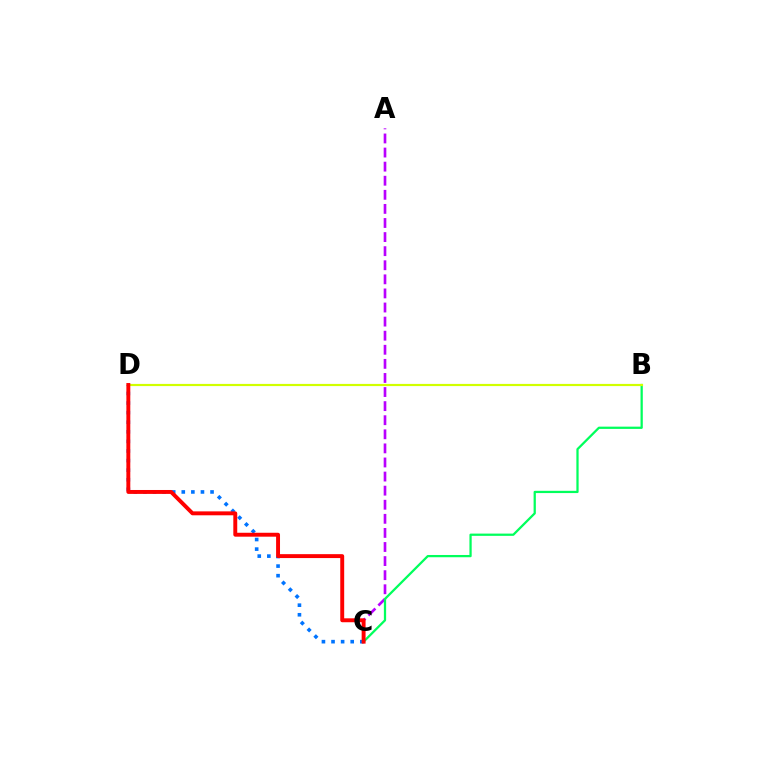{('A', 'C'): [{'color': '#b900ff', 'line_style': 'dashed', 'thickness': 1.91}], ('C', 'D'): [{'color': '#0074ff', 'line_style': 'dotted', 'thickness': 2.61}, {'color': '#ff0000', 'line_style': 'solid', 'thickness': 2.82}], ('B', 'C'): [{'color': '#00ff5c', 'line_style': 'solid', 'thickness': 1.63}], ('B', 'D'): [{'color': '#d1ff00', 'line_style': 'solid', 'thickness': 1.57}]}